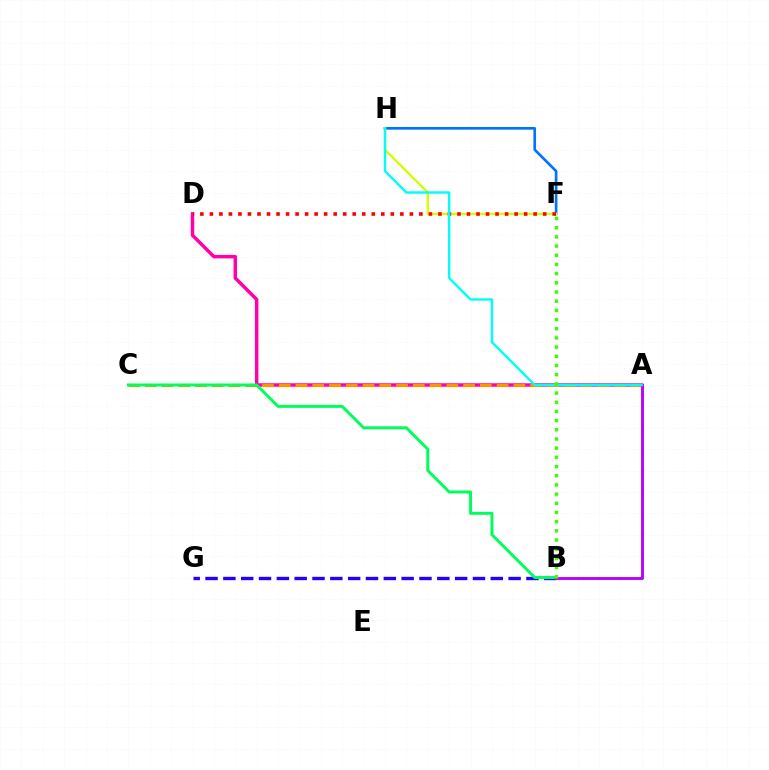{('B', 'G'): [{'color': '#2500ff', 'line_style': 'dashed', 'thickness': 2.42}], ('F', 'H'): [{'color': '#0074ff', 'line_style': 'solid', 'thickness': 1.92}, {'color': '#d1ff00', 'line_style': 'solid', 'thickness': 1.7}], ('A', 'D'): [{'color': '#ff00ac', 'line_style': 'solid', 'thickness': 2.49}], ('A', 'C'): [{'color': '#ff9400', 'line_style': 'dashed', 'thickness': 2.28}], ('B', 'C'): [{'color': '#00ff5c', 'line_style': 'solid', 'thickness': 2.13}], ('D', 'F'): [{'color': '#ff0000', 'line_style': 'dotted', 'thickness': 2.59}], ('A', 'B'): [{'color': '#b900ff', 'line_style': 'solid', 'thickness': 2.07}], ('A', 'H'): [{'color': '#00fff6', 'line_style': 'solid', 'thickness': 1.73}], ('B', 'F'): [{'color': '#3dff00', 'line_style': 'dotted', 'thickness': 2.5}]}